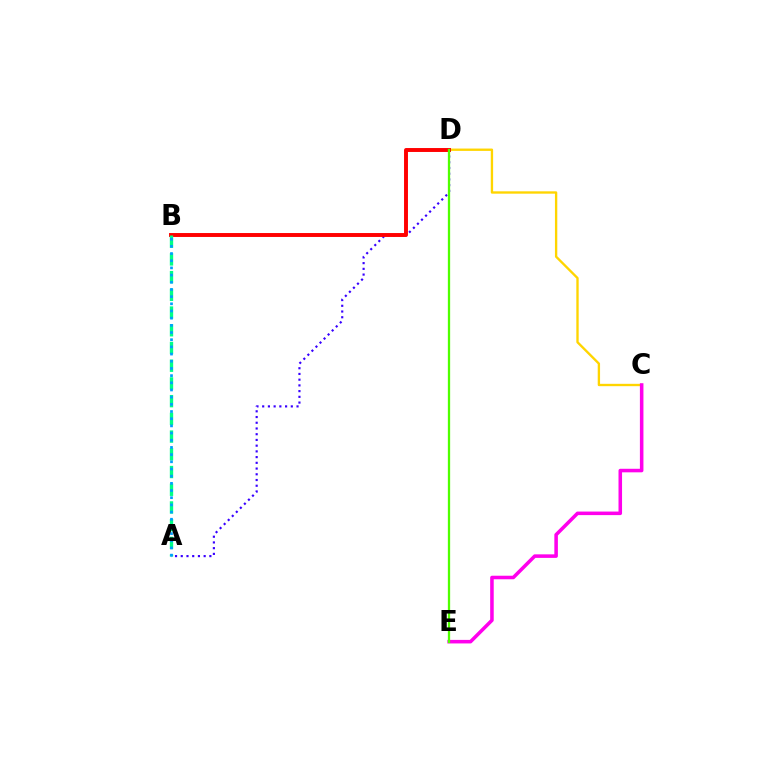{('C', 'D'): [{'color': '#ffd500', 'line_style': 'solid', 'thickness': 1.69}], ('C', 'E'): [{'color': '#ff00ed', 'line_style': 'solid', 'thickness': 2.55}], ('A', 'D'): [{'color': '#3700ff', 'line_style': 'dotted', 'thickness': 1.56}], ('B', 'D'): [{'color': '#ff0000', 'line_style': 'solid', 'thickness': 2.83}], ('A', 'B'): [{'color': '#00ff86', 'line_style': 'dashed', 'thickness': 2.41}, {'color': '#009eff', 'line_style': 'dotted', 'thickness': 1.95}], ('D', 'E'): [{'color': '#4fff00', 'line_style': 'solid', 'thickness': 1.65}]}